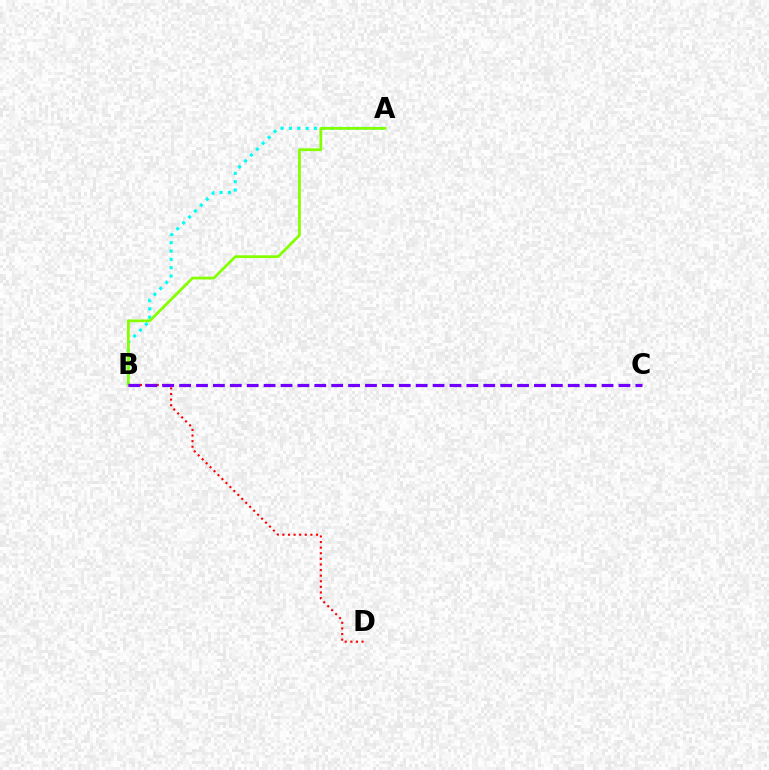{('A', 'B'): [{'color': '#00fff6', 'line_style': 'dotted', 'thickness': 2.27}, {'color': '#84ff00', 'line_style': 'solid', 'thickness': 1.98}], ('B', 'D'): [{'color': '#ff0000', 'line_style': 'dotted', 'thickness': 1.52}], ('B', 'C'): [{'color': '#7200ff', 'line_style': 'dashed', 'thickness': 2.3}]}